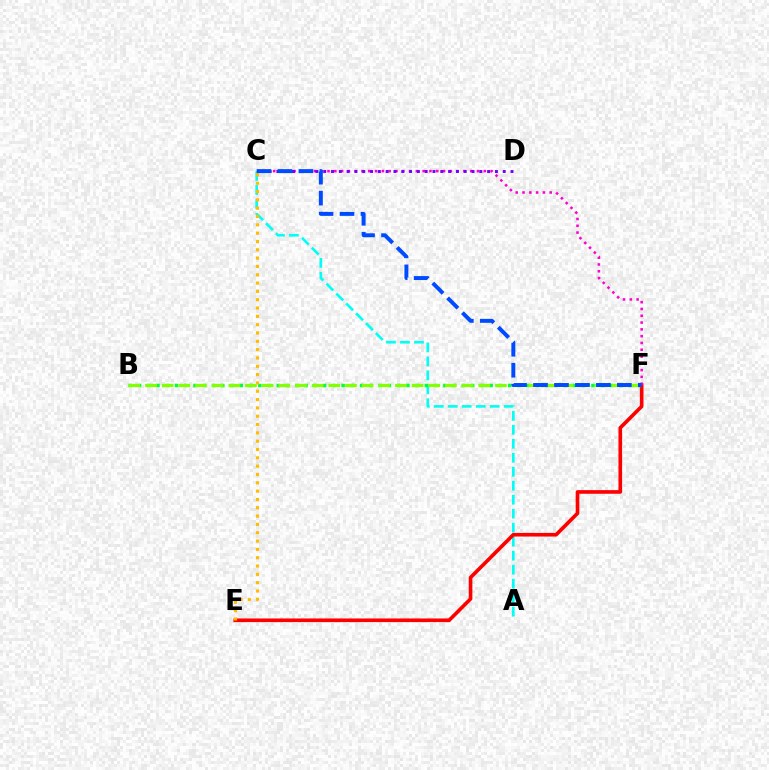{('A', 'C'): [{'color': '#00fff6', 'line_style': 'dashed', 'thickness': 1.9}], ('E', 'F'): [{'color': '#ff0000', 'line_style': 'solid', 'thickness': 2.62}], ('B', 'F'): [{'color': '#00ff39', 'line_style': 'dotted', 'thickness': 2.51}, {'color': '#84ff00', 'line_style': 'dashed', 'thickness': 2.26}], ('C', 'F'): [{'color': '#ff00cf', 'line_style': 'dotted', 'thickness': 1.85}, {'color': '#004bff', 'line_style': 'dashed', 'thickness': 2.85}], ('C', 'E'): [{'color': '#ffbd00', 'line_style': 'dotted', 'thickness': 2.26}], ('C', 'D'): [{'color': '#7200ff', 'line_style': 'dotted', 'thickness': 2.12}]}